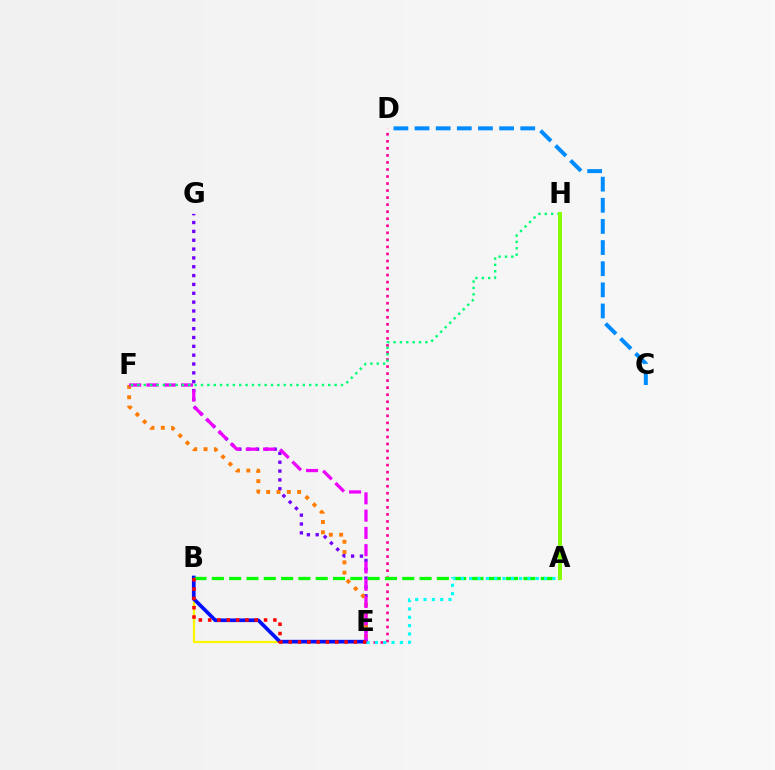{('E', 'G'): [{'color': '#7200ff', 'line_style': 'dotted', 'thickness': 2.4}], ('B', 'E'): [{'color': '#fcf500', 'line_style': 'solid', 'thickness': 1.63}, {'color': '#0010ff', 'line_style': 'solid', 'thickness': 2.65}, {'color': '#ff0000', 'line_style': 'dotted', 'thickness': 2.53}], ('D', 'E'): [{'color': '#ff0094', 'line_style': 'dotted', 'thickness': 1.91}], ('E', 'F'): [{'color': '#ff7c00', 'line_style': 'dotted', 'thickness': 2.8}, {'color': '#ee00ff', 'line_style': 'dashed', 'thickness': 2.35}], ('C', 'D'): [{'color': '#008cff', 'line_style': 'dashed', 'thickness': 2.87}], ('A', 'B'): [{'color': '#08ff00', 'line_style': 'dashed', 'thickness': 2.35}], ('A', 'E'): [{'color': '#00fff6', 'line_style': 'dotted', 'thickness': 2.26}], ('F', 'H'): [{'color': '#00ff74', 'line_style': 'dotted', 'thickness': 1.73}], ('A', 'H'): [{'color': '#84ff00', 'line_style': 'solid', 'thickness': 2.86}]}